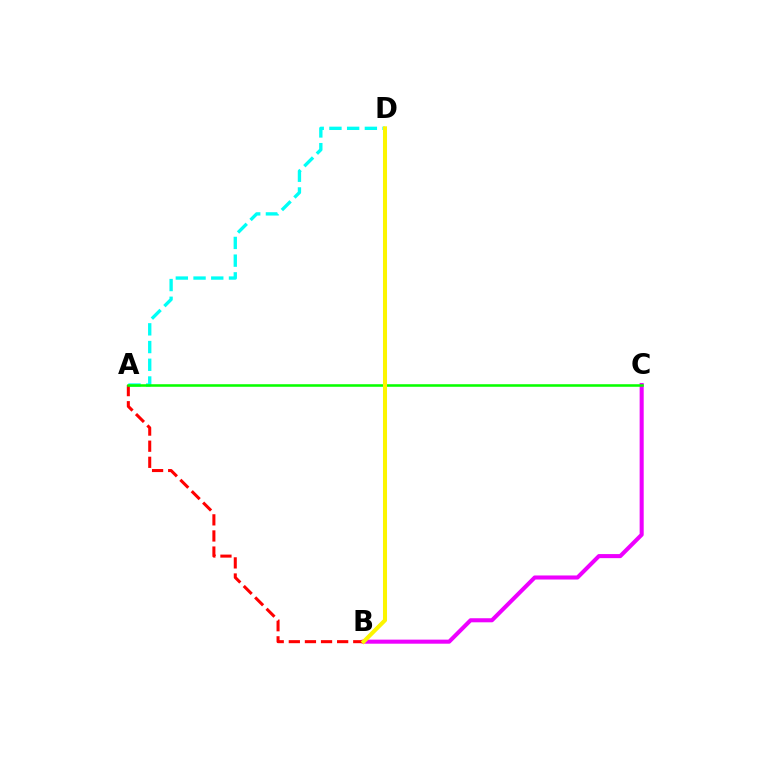{('A', 'D'): [{'color': '#00fff6', 'line_style': 'dashed', 'thickness': 2.41}], ('B', 'C'): [{'color': '#ee00ff', 'line_style': 'solid', 'thickness': 2.93}], ('A', 'B'): [{'color': '#ff0000', 'line_style': 'dashed', 'thickness': 2.19}], ('B', 'D'): [{'color': '#0010ff', 'line_style': 'solid', 'thickness': 1.71}, {'color': '#fcf500', 'line_style': 'solid', 'thickness': 2.9}], ('A', 'C'): [{'color': '#08ff00', 'line_style': 'solid', 'thickness': 1.84}]}